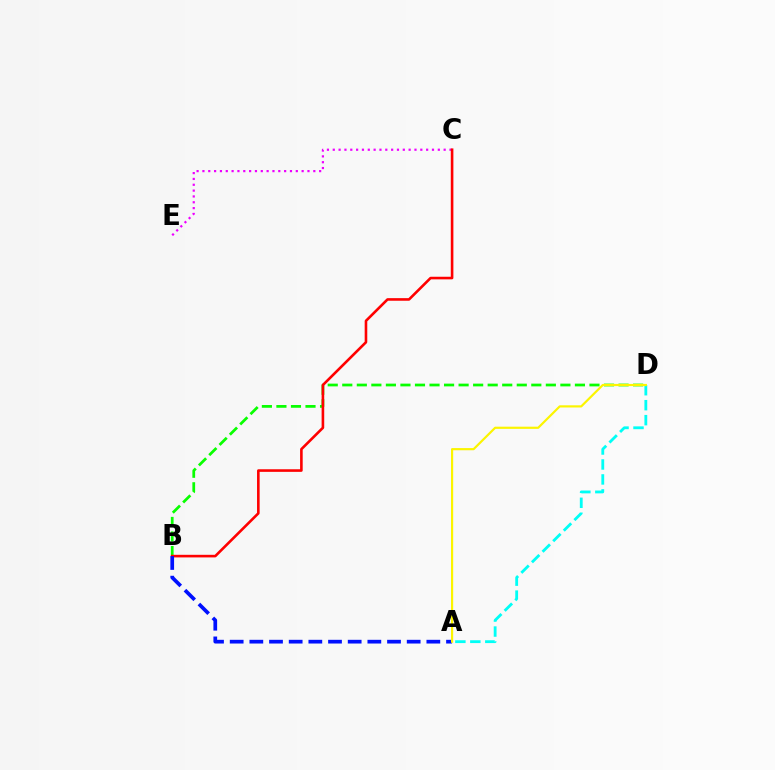{('B', 'D'): [{'color': '#08ff00', 'line_style': 'dashed', 'thickness': 1.98}], ('C', 'E'): [{'color': '#ee00ff', 'line_style': 'dotted', 'thickness': 1.59}], ('A', 'D'): [{'color': '#00fff6', 'line_style': 'dashed', 'thickness': 2.03}, {'color': '#fcf500', 'line_style': 'solid', 'thickness': 1.57}], ('B', 'C'): [{'color': '#ff0000', 'line_style': 'solid', 'thickness': 1.87}], ('A', 'B'): [{'color': '#0010ff', 'line_style': 'dashed', 'thickness': 2.67}]}